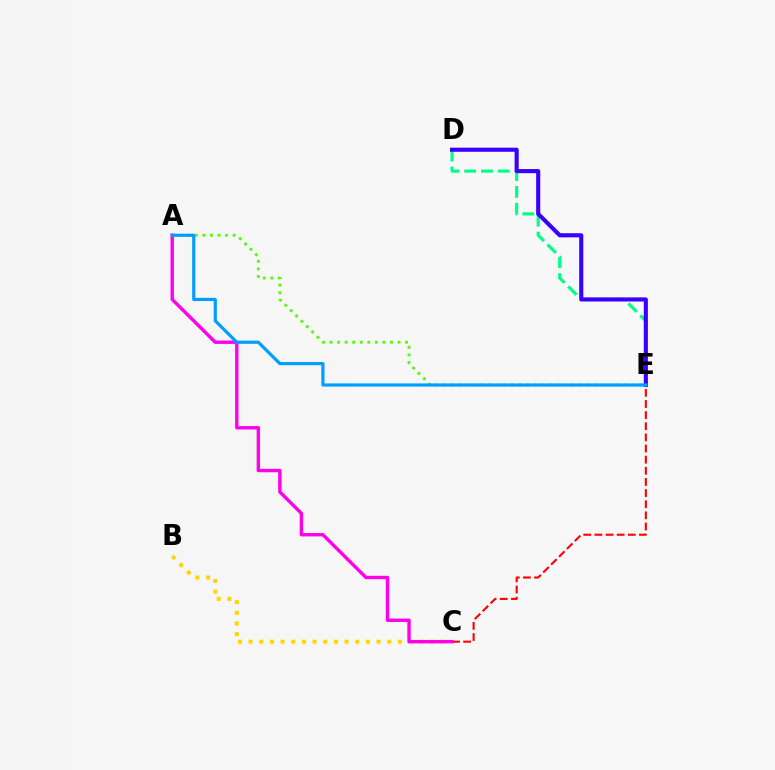{('D', 'E'): [{'color': '#00ff86', 'line_style': 'dashed', 'thickness': 2.28}, {'color': '#3700ff', 'line_style': 'solid', 'thickness': 2.96}], ('C', 'E'): [{'color': '#ff0000', 'line_style': 'dashed', 'thickness': 1.51}], ('B', 'C'): [{'color': '#ffd500', 'line_style': 'dotted', 'thickness': 2.9}], ('A', 'E'): [{'color': '#4fff00', 'line_style': 'dotted', 'thickness': 2.05}, {'color': '#009eff', 'line_style': 'solid', 'thickness': 2.28}], ('A', 'C'): [{'color': '#ff00ed', 'line_style': 'solid', 'thickness': 2.44}]}